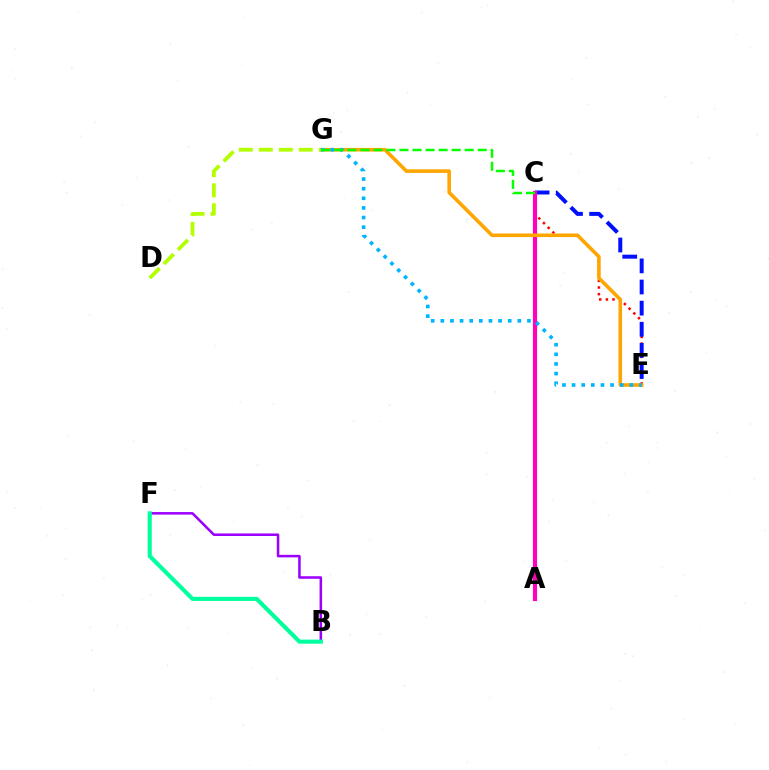{('C', 'E'): [{'color': '#ff0000', 'line_style': 'dotted', 'thickness': 1.8}, {'color': '#0010ff', 'line_style': 'dashed', 'thickness': 2.87}], ('A', 'C'): [{'color': '#ff00bd', 'line_style': 'solid', 'thickness': 2.98}], ('E', 'G'): [{'color': '#ffa500', 'line_style': 'solid', 'thickness': 2.58}, {'color': '#00b5ff', 'line_style': 'dotted', 'thickness': 2.62}], ('D', 'G'): [{'color': '#b3ff00', 'line_style': 'dashed', 'thickness': 2.71}], ('B', 'F'): [{'color': '#9b00ff', 'line_style': 'solid', 'thickness': 1.82}, {'color': '#00ff9d', 'line_style': 'solid', 'thickness': 2.96}], ('C', 'G'): [{'color': '#08ff00', 'line_style': 'dashed', 'thickness': 1.77}]}